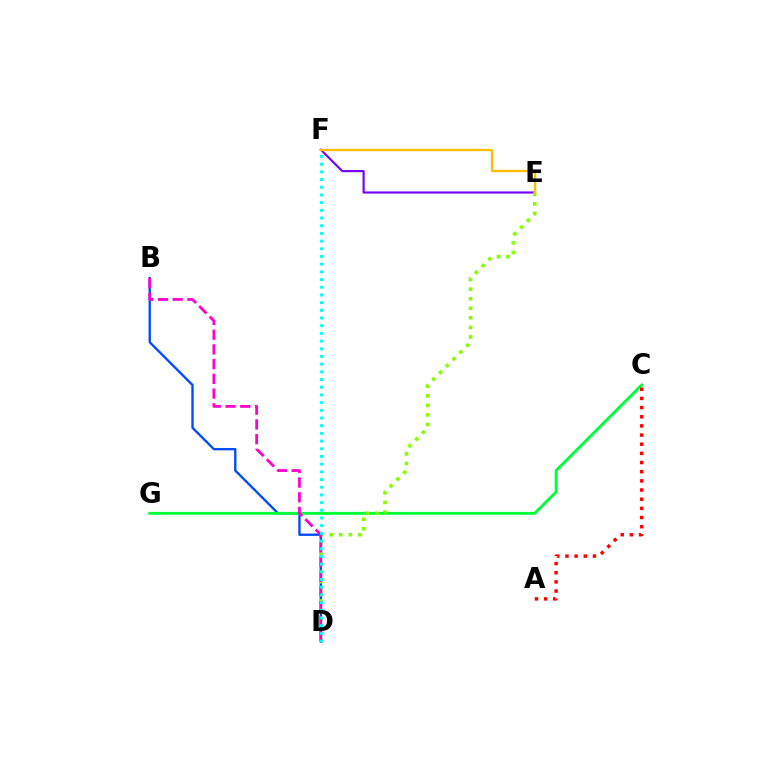{('B', 'D'): [{'color': '#004bff', 'line_style': 'solid', 'thickness': 1.69}, {'color': '#ff00cf', 'line_style': 'dashed', 'thickness': 2.0}], ('E', 'F'): [{'color': '#7200ff', 'line_style': 'solid', 'thickness': 1.55}, {'color': '#ffbd00', 'line_style': 'solid', 'thickness': 1.71}], ('C', 'G'): [{'color': '#00ff39', 'line_style': 'solid', 'thickness': 2.07}], ('D', 'E'): [{'color': '#84ff00', 'line_style': 'dotted', 'thickness': 2.6}], ('A', 'C'): [{'color': '#ff0000', 'line_style': 'dotted', 'thickness': 2.49}], ('D', 'F'): [{'color': '#00fff6', 'line_style': 'dotted', 'thickness': 2.09}]}